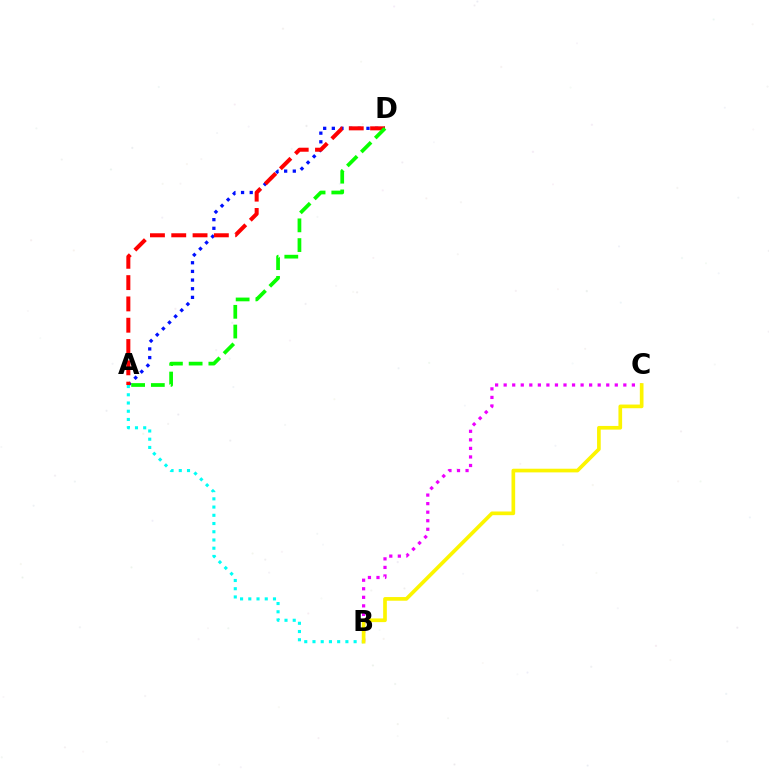{('A', 'D'): [{'color': '#0010ff', 'line_style': 'dotted', 'thickness': 2.35}, {'color': '#ff0000', 'line_style': 'dashed', 'thickness': 2.89}, {'color': '#08ff00', 'line_style': 'dashed', 'thickness': 2.68}], ('A', 'B'): [{'color': '#00fff6', 'line_style': 'dotted', 'thickness': 2.24}], ('B', 'C'): [{'color': '#ee00ff', 'line_style': 'dotted', 'thickness': 2.32}, {'color': '#fcf500', 'line_style': 'solid', 'thickness': 2.64}]}